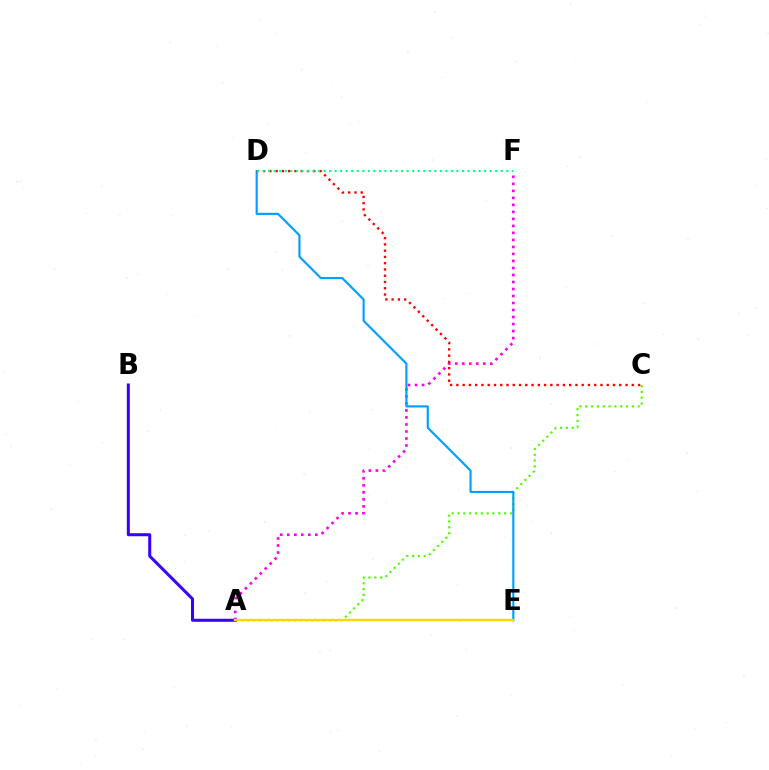{('A', 'F'): [{'color': '#ff00ed', 'line_style': 'dotted', 'thickness': 1.9}], ('A', 'C'): [{'color': '#4fff00', 'line_style': 'dotted', 'thickness': 1.58}], ('D', 'E'): [{'color': '#009eff', 'line_style': 'solid', 'thickness': 1.54}], ('C', 'D'): [{'color': '#ff0000', 'line_style': 'dotted', 'thickness': 1.7}], ('D', 'F'): [{'color': '#00ff86', 'line_style': 'dotted', 'thickness': 1.5}], ('A', 'B'): [{'color': '#3700ff', 'line_style': 'solid', 'thickness': 2.18}], ('A', 'E'): [{'color': '#ffd500', 'line_style': 'solid', 'thickness': 1.7}]}